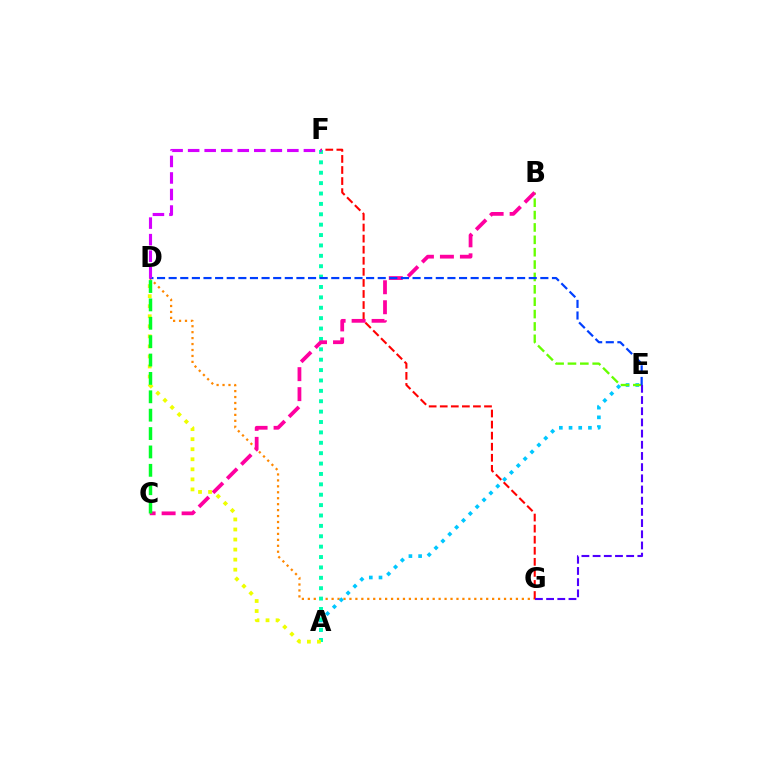{('D', 'G'): [{'color': '#ff8800', 'line_style': 'dotted', 'thickness': 1.62}], ('F', 'G'): [{'color': '#ff0000', 'line_style': 'dashed', 'thickness': 1.5}], ('A', 'E'): [{'color': '#00c7ff', 'line_style': 'dotted', 'thickness': 2.63}], ('A', 'F'): [{'color': '#00ffaf', 'line_style': 'dotted', 'thickness': 2.82}], ('B', 'E'): [{'color': '#66ff00', 'line_style': 'dashed', 'thickness': 1.68}], ('B', 'C'): [{'color': '#ff00a0', 'line_style': 'dashed', 'thickness': 2.72}], ('D', 'E'): [{'color': '#003fff', 'line_style': 'dashed', 'thickness': 1.58}], ('A', 'D'): [{'color': '#eeff00', 'line_style': 'dotted', 'thickness': 2.73}], ('C', 'D'): [{'color': '#00ff27', 'line_style': 'dashed', 'thickness': 2.5}], ('D', 'F'): [{'color': '#d600ff', 'line_style': 'dashed', 'thickness': 2.25}], ('E', 'G'): [{'color': '#4f00ff', 'line_style': 'dashed', 'thickness': 1.52}]}